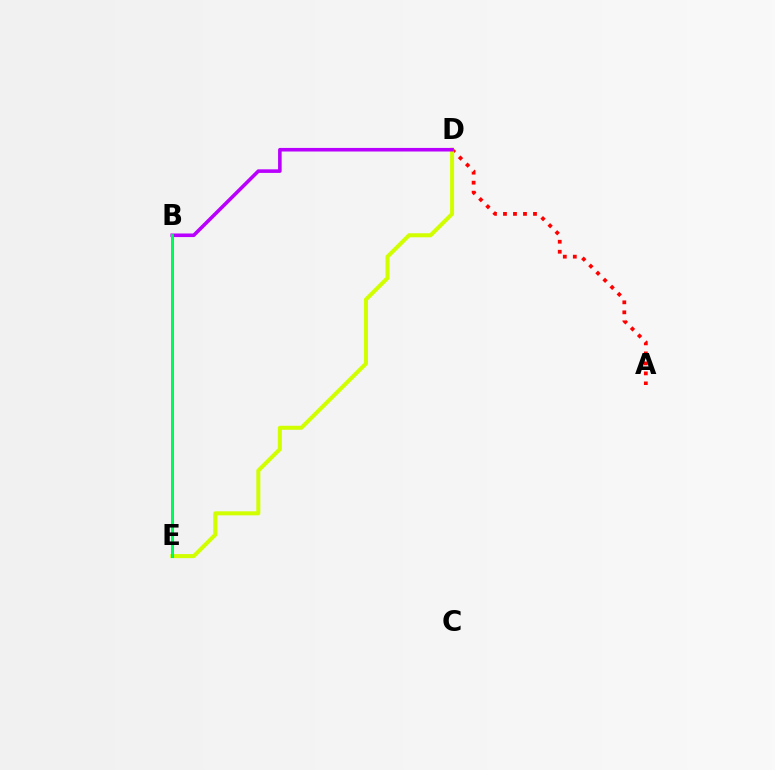{('A', 'D'): [{'color': '#ff0000', 'line_style': 'dotted', 'thickness': 2.72}], ('D', 'E'): [{'color': '#d1ff00', 'line_style': 'solid', 'thickness': 2.91}], ('B', 'D'): [{'color': '#b900ff', 'line_style': 'solid', 'thickness': 2.58}], ('B', 'E'): [{'color': '#0074ff', 'line_style': 'solid', 'thickness': 1.98}, {'color': '#00ff5c', 'line_style': 'solid', 'thickness': 1.97}]}